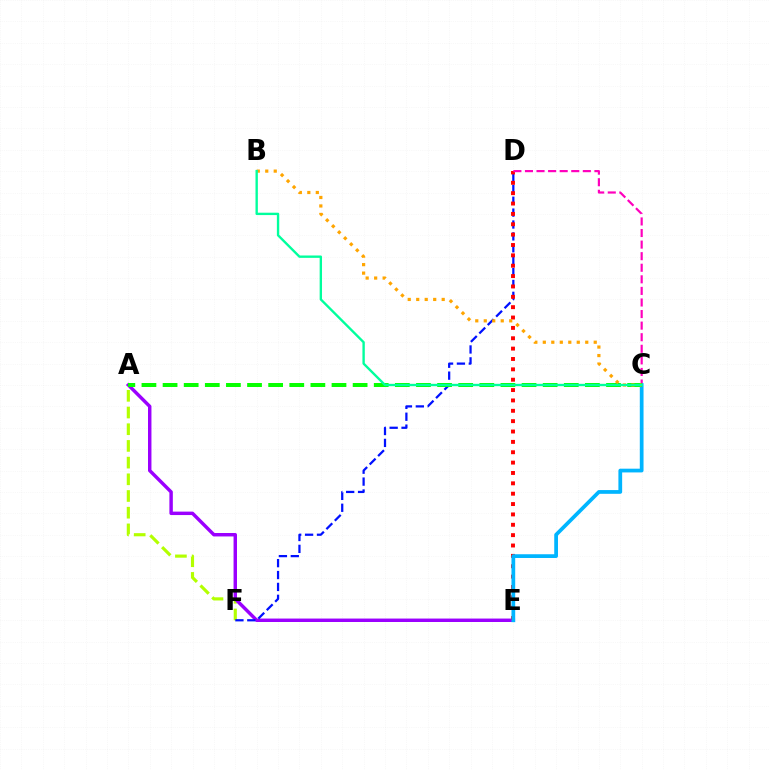{('A', 'F'): [{'color': '#b3ff00', 'line_style': 'dashed', 'thickness': 2.27}], ('A', 'E'): [{'color': '#9b00ff', 'line_style': 'solid', 'thickness': 2.48}], ('D', 'F'): [{'color': '#0010ff', 'line_style': 'dashed', 'thickness': 1.62}], ('D', 'E'): [{'color': '#ff0000', 'line_style': 'dotted', 'thickness': 2.82}], ('C', 'D'): [{'color': '#ff00bd', 'line_style': 'dashed', 'thickness': 1.57}], ('C', 'E'): [{'color': '#00b5ff', 'line_style': 'solid', 'thickness': 2.69}], ('A', 'C'): [{'color': '#08ff00', 'line_style': 'dashed', 'thickness': 2.87}], ('B', 'C'): [{'color': '#ffa500', 'line_style': 'dotted', 'thickness': 2.31}, {'color': '#00ff9d', 'line_style': 'solid', 'thickness': 1.71}]}